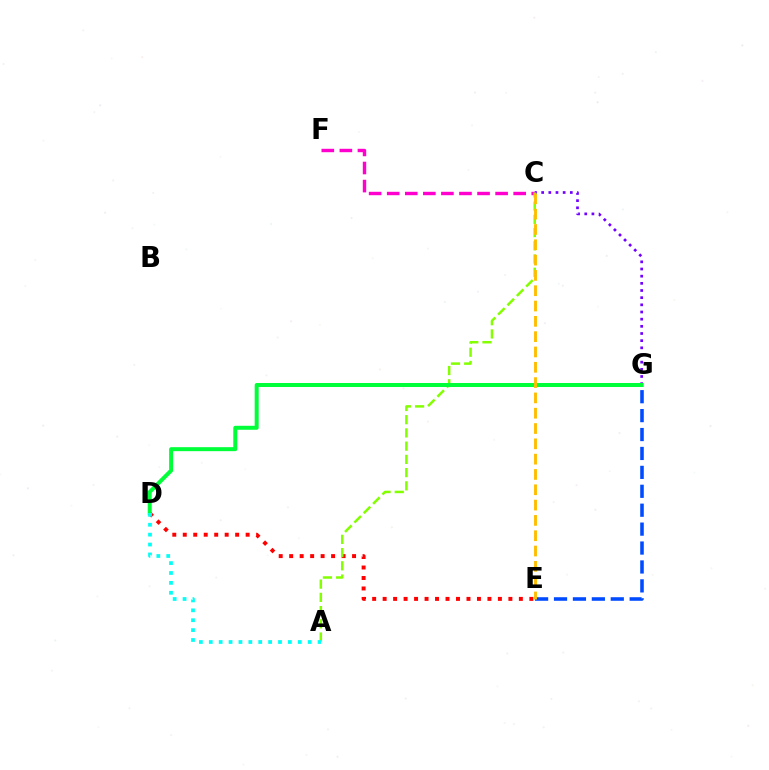{('D', 'E'): [{'color': '#ff0000', 'line_style': 'dotted', 'thickness': 2.85}], ('E', 'G'): [{'color': '#004bff', 'line_style': 'dashed', 'thickness': 2.57}], ('C', 'G'): [{'color': '#7200ff', 'line_style': 'dotted', 'thickness': 1.95}], ('C', 'F'): [{'color': '#ff00cf', 'line_style': 'dashed', 'thickness': 2.45}], ('A', 'C'): [{'color': '#84ff00', 'line_style': 'dashed', 'thickness': 1.8}], ('D', 'G'): [{'color': '#00ff39', 'line_style': 'solid', 'thickness': 2.87}], ('C', 'E'): [{'color': '#ffbd00', 'line_style': 'dashed', 'thickness': 2.08}], ('A', 'D'): [{'color': '#00fff6', 'line_style': 'dotted', 'thickness': 2.69}]}